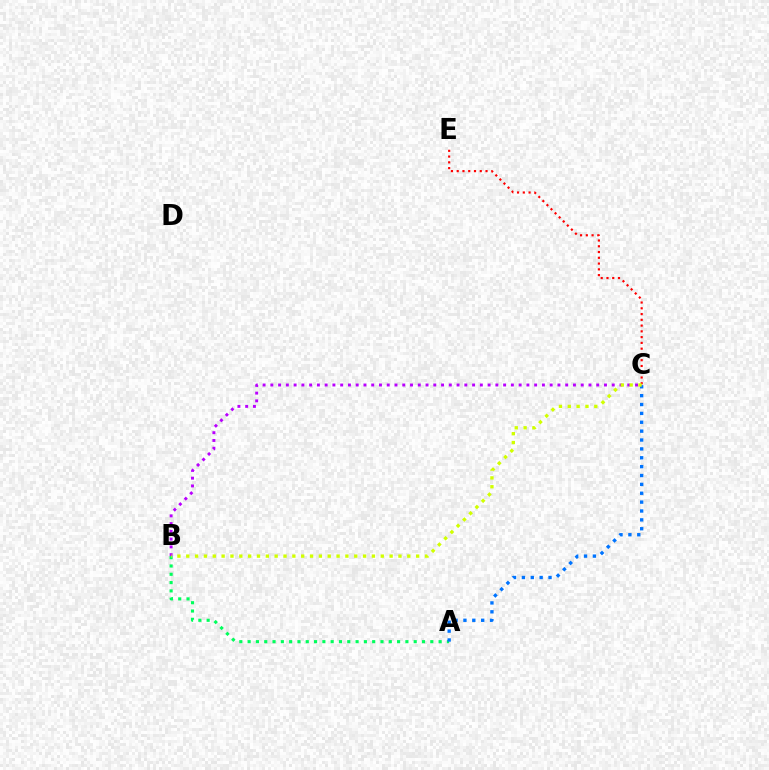{('A', 'B'): [{'color': '#00ff5c', 'line_style': 'dotted', 'thickness': 2.26}], ('C', 'E'): [{'color': '#ff0000', 'line_style': 'dotted', 'thickness': 1.57}], ('B', 'C'): [{'color': '#b900ff', 'line_style': 'dotted', 'thickness': 2.11}, {'color': '#d1ff00', 'line_style': 'dotted', 'thickness': 2.4}], ('A', 'C'): [{'color': '#0074ff', 'line_style': 'dotted', 'thickness': 2.41}]}